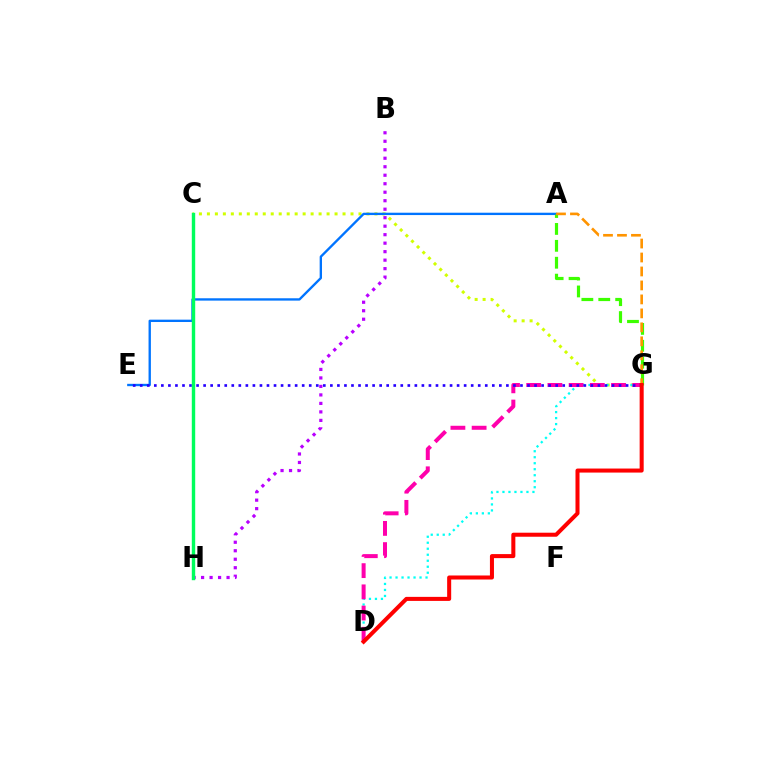{('C', 'G'): [{'color': '#d1ff00', 'line_style': 'dotted', 'thickness': 2.17}], ('A', 'E'): [{'color': '#0074ff', 'line_style': 'solid', 'thickness': 1.69}], ('D', 'G'): [{'color': '#00fff6', 'line_style': 'dotted', 'thickness': 1.63}, {'color': '#ff00ac', 'line_style': 'dashed', 'thickness': 2.88}, {'color': '#ff0000', 'line_style': 'solid', 'thickness': 2.9}], ('A', 'G'): [{'color': '#3dff00', 'line_style': 'dashed', 'thickness': 2.3}, {'color': '#ff9400', 'line_style': 'dashed', 'thickness': 1.9}], ('B', 'H'): [{'color': '#b900ff', 'line_style': 'dotted', 'thickness': 2.31}], ('E', 'G'): [{'color': '#2500ff', 'line_style': 'dotted', 'thickness': 1.91}], ('C', 'H'): [{'color': '#00ff5c', 'line_style': 'solid', 'thickness': 2.45}]}